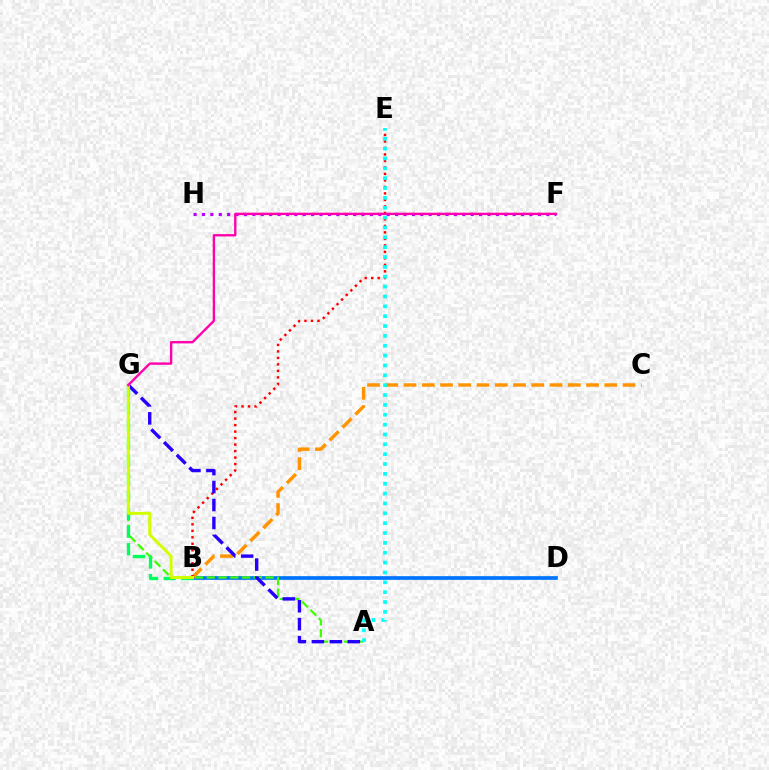{('B', 'D'): [{'color': '#0074ff', 'line_style': 'solid', 'thickness': 2.66}], ('B', 'C'): [{'color': '#ff9400', 'line_style': 'dashed', 'thickness': 2.48}], ('A', 'G'): [{'color': '#3dff00', 'line_style': 'dashed', 'thickness': 1.6}, {'color': '#2500ff', 'line_style': 'dashed', 'thickness': 2.44}], ('B', 'G'): [{'color': '#00ff5c', 'line_style': 'dashed', 'thickness': 2.39}, {'color': '#d1ff00', 'line_style': 'solid', 'thickness': 2.13}], ('B', 'E'): [{'color': '#ff0000', 'line_style': 'dotted', 'thickness': 1.76}], ('F', 'H'): [{'color': '#b900ff', 'line_style': 'dotted', 'thickness': 2.28}], ('A', 'E'): [{'color': '#00fff6', 'line_style': 'dotted', 'thickness': 2.68}], ('F', 'G'): [{'color': '#ff00ac', 'line_style': 'solid', 'thickness': 1.7}]}